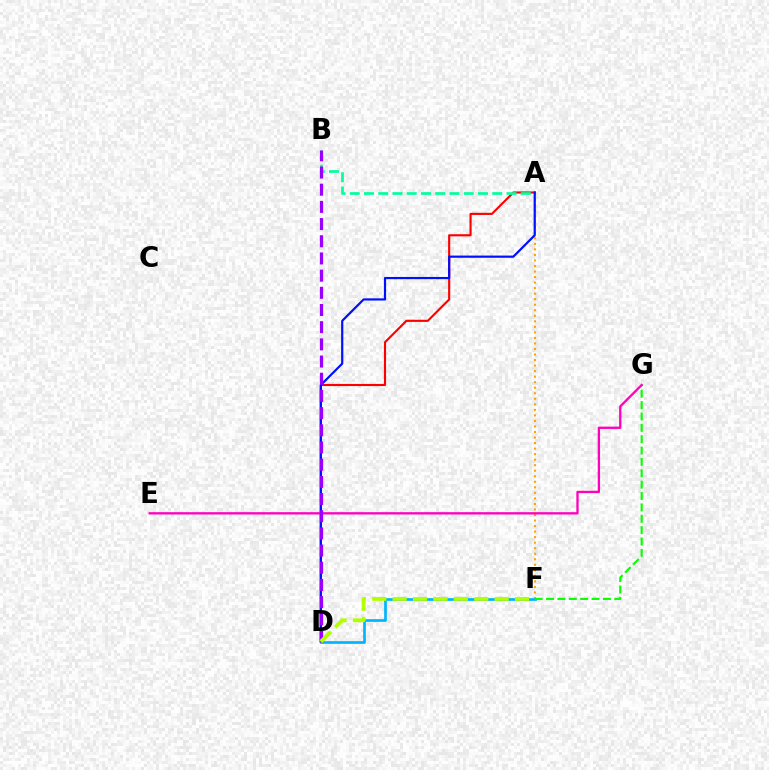{('A', 'F'): [{'color': '#ffa500', 'line_style': 'dotted', 'thickness': 1.5}], ('A', 'D'): [{'color': '#ff0000', 'line_style': 'solid', 'thickness': 1.53}, {'color': '#0010ff', 'line_style': 'solid', 'thickness': 1.58}], ('A', 'B'): [{'color': '#00ff9d', 'line_style': 'dashed', 'thickness': 1.94}], ('D', 'F'): [{'color': '#00b5ff', 'line_style': 'solid', 'thickness': 1.94}, {'color': '#b3ff00', 'line_style': 'dashed', 'thickness': 2.77}], ('F', 'G'): [{'color': '#08ff00', 'line_style': 'dashed', 'thickness': 1.54}], ('E', 'G'): [{'color': '#ff00bd', 'line_style': 'solid', 'thickness': 1.67}], ('B', 'D'): [{'color': '#9b00ff', 'line_style': 'dashed', 'thickness': 2.33}]}